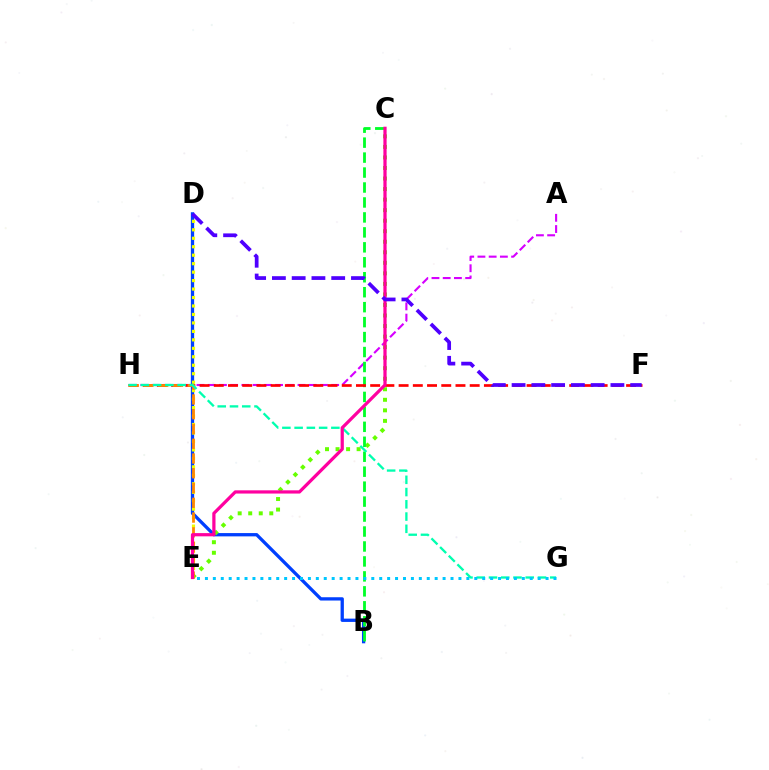{('B', 'D'): [{'color': '#003fff', 'line_style': 'solid', 'thickness': 2.37}], ('A', 'H'): [{'color': '#d600ff', 'line_style': 'dashed', 'thickness': 1.52}], ('D', 'E'): [{'color': '#eeff00', 'line_style': 'dotted', 'thickness': 2.3}], ('C', 'E'): [{'color': '#66ff00', 'line_style': 'dotted', 'thickness': 2.86}, {'color': '#ff00a0', 'line_style': 'solid', 'thickness': 2.33}], ('B', 'C'): [{'color': '#00ff27', 'line_style': 'dashed', 'thickness': 2.03}], ('F', 'H'): [{'color': '#ff0000', 'line_style': 'dashed', 'thickness': 1.93}], ('E', 'H'): [{'color': '#ff8800', 'line_style': 'dashed', 'thickness': 2.01}], ('G', 'H'): [{'color': '#00ffaf', 'line_style': 'dashed', 'thickness': 1.66}], ('E', 'G'): [{'color': '#00c7ff', 'line_style': 'dotted', 'thickness': 2.15}], ('D', 'F'): [{'color': '#4f00ff', 'line_style': 'dashed', 'thickness': 2.69}]}